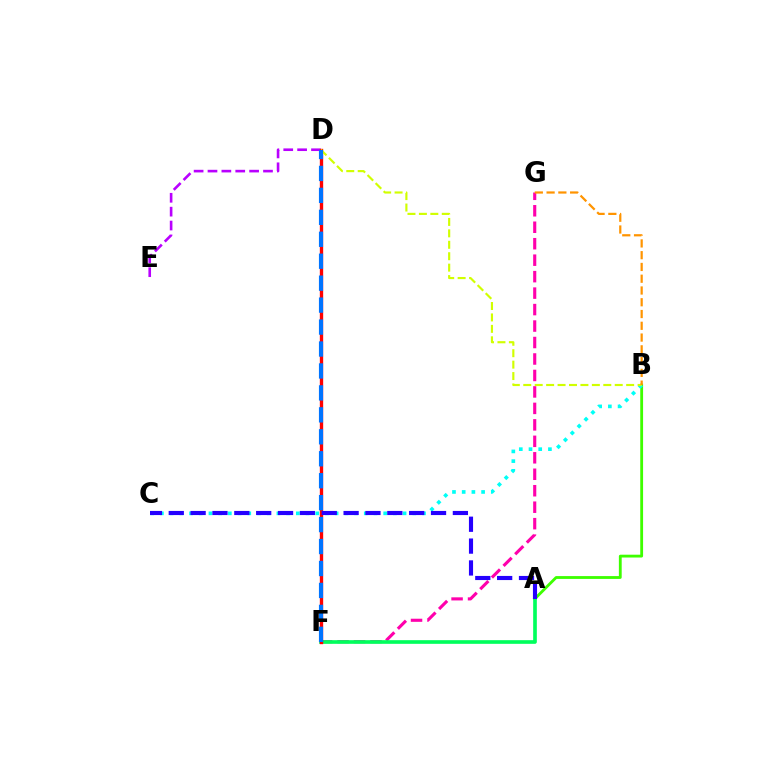{('A', 'B'): [{'color': '#3dff00', 'line_style': 'solid', 'thickness': 2.03}], ('B', 'C'): [{'color': '#00fff6', 'line_style': 'dotted', 'thickness': 2.64}], ('F', 'G'): [{'color': '#ff00ac', 'line_style': 'dashed', 'thickness': 2.24}], ('A', 'F'): [{'color': '#00ff5c', 'line_style': 'solid', 'thickness': 2.63}], ('D', 'E'): [{'color': '#b900ff', 'line_style': 'dashed', 'thickness': 1.89}], ('D', 'F'): [{'color': '#ff0000', 'line_style': 'solid', 'thickness': 2.41}, {'color': '#0074ff', 'line_style': 'dashed', 'thickness': 2.98}], ('B', 'D'): [{'color': '#d1ff00', 'line_style': 'dashed', 'thickness': 1.55}], ('B', 'G'): [{'color': '#ff9400', 'line_style': 'dashed', 'thickness': 1.6}], ('A', 'C'): [{'color': '#2500ff', 'line_style': 'dashed', 'thickness': 2.97}]}